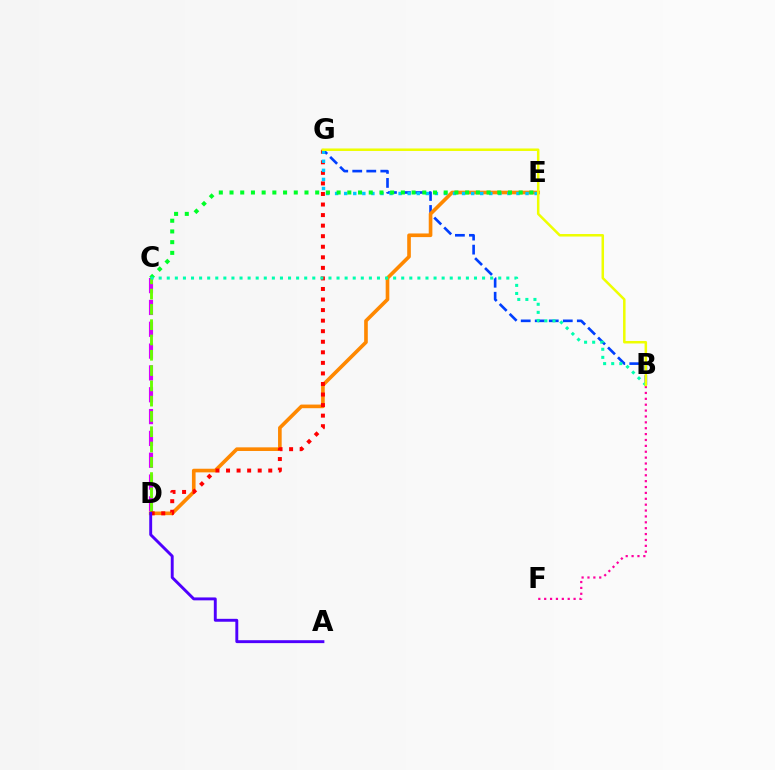{('B', 'G'): [{'color': '#003fff', 'line_style': 'dashed', 'thickness': 1.91}, {'color': '#eeff00', 'line_style': 'solid', 'thickness': 1.81}], ('B', 'F'): [{'color': '#ff00a0', 'line_style': 'dotted', 'thickness': 1.6}], ('C', 'D'): [{'color': '#d600ff', 'line_style': 'dashed', 'thickness': 2.97}, {'color': '#66ff00', 'line_style': 'dashed', 'thickness': 2.08}], ('D', 'E'): [{'color': '#ff8800', 'line_style': 'solid', 'thickness': 2.62}], ('D', 'G'): [{'color': '#ff0000', 'line_style': 'dotted', 'thickness': 2.87}], ('A', 'D'): [{'color': '#4f00ff', 'line_style': 'solid', 'thickness': 2.09}], ('E', 'G'): [{'color': '#00c7ff', 'line_style': 'dotted', 'thickness': 2.46}], ('C', 'E'): [{'color': '#00ff27', 'line_style': 'dotted', 'thickness': 2.91}], ('B', 'C'): [{'color': '#00ffaf', 'line_style': 'dotted', 'thickness': 2.2}]}